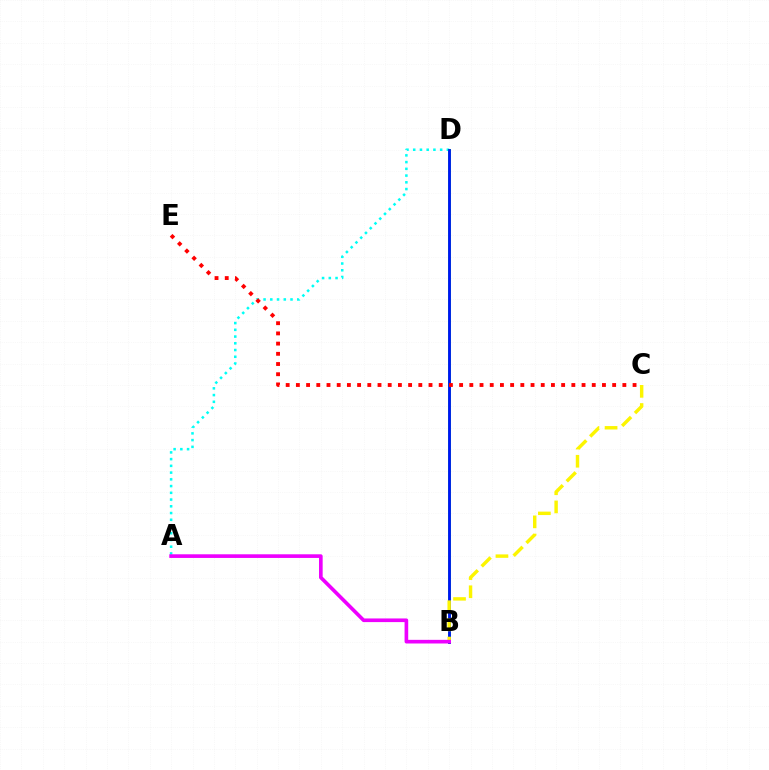{('A', 'D'): [{'color': '#00fff6', 'line_style': 'dotted', 'thickness': 1.83}], ('B', 'D'): [{'color': '#08ff00', 'line_style': 'solid', 'thickness': 2.08}, {'color': '#0010ff', 'line_style': 'solid', 'thickness': 1.98}], ('B', 'C'): [{'color': '#fcf500', 'line_style': 'dashed', 'thickness': 2.47}], ('A', 'B'): [{'color': '#ee00ff', 'line_style': 'solid', 'thickness': 2.63}], ('C', 'E'): [{'color': '#ff0000', 'line_style': 'dotted', 'thickness': 2.77}]}